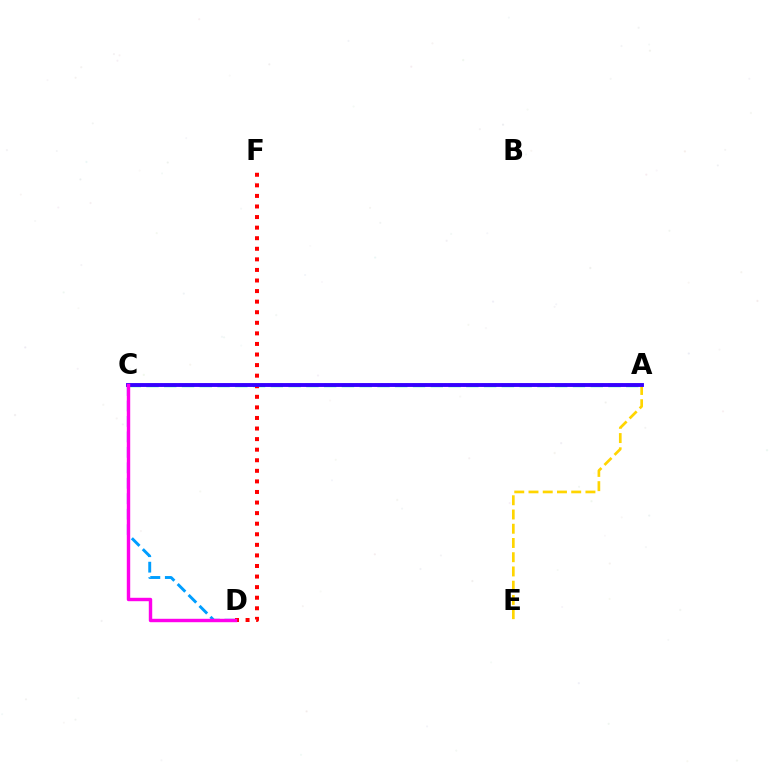{('C', 'D'): [{'color': '#009eff', 'line_style': 'dashed', 'thickness': 2.1}, {'color': '#ff00ed', 'line_style': 'solid', 'thickness': 2.46}], ('A', 'E'): [{'color': '#ffd500', 'line_style': 'dashed', 'thickness': 1.93}], ('A', 'C'): [{'color': '#4fff00', 'line_style': 'dotted', 'thickness': 1.71}, {'color': '#00ff86', 'line_style': 'dashed', 'thickness': 2.41}, {'color': '#3700ff', 'line_style': 'solid', 'thickness': 2.78}], ('D', 'F'): [{'color': '#ff0000', 'line_style': 'dotted', 'thickness': 2.87}]}